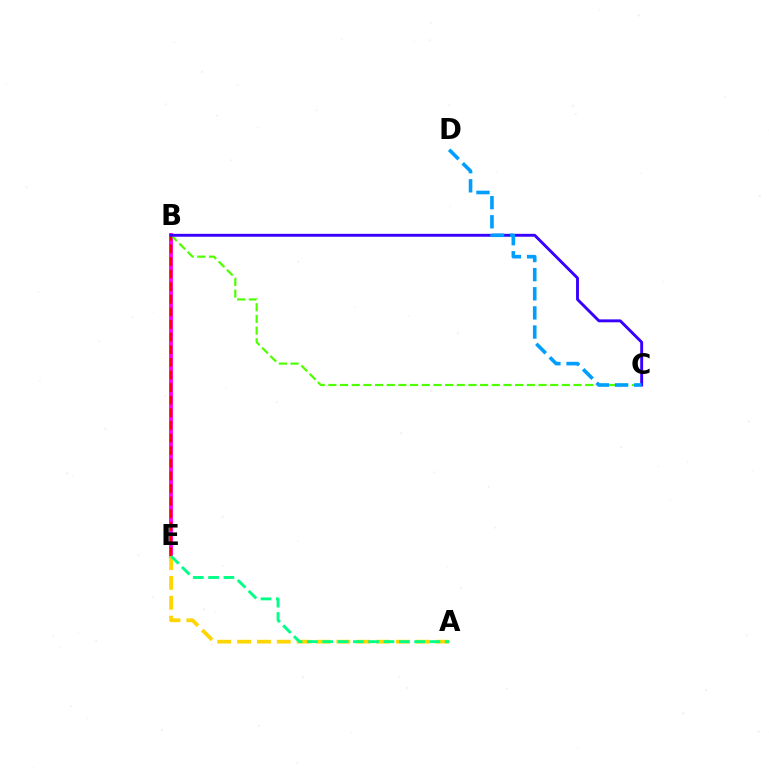{('B', 'E'): [{'color': '#ff00ed', 'line_style': 'solid', 'thickness': 2.78}, {'color': '#ff0000', 'line_style': 'dashed', 'thickness': 1.71}], ('A', 'E'): [{'color': '#ffd500', 'line_style': 'dashed', 'thickness': 2.7}, {'color': '#00ff86', 'line_style': 'dashed', 'thickness': 2.08}], ('B', 'C'): [{'color': '#4fff00', 'line_style': 'dashed', 'thickness': 1.59}, {'color': '#3700ff', 'line_style': 'solid', 'thickness': 2.09}], ('C', 'D'): [{'color': '#009eff', 'line_style': 'dashed', 'thickness': 2.6}]}